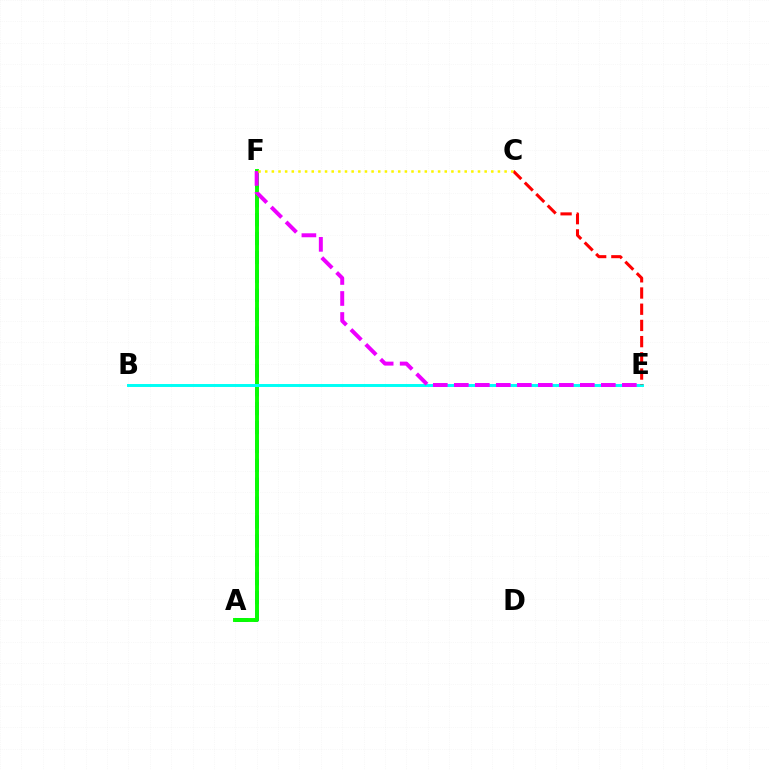{('A', 'F'): [{'color': '#0010ff', 'line_style': 'dashed', 'thickness': 2.57}, {'color': '#08ff00', 'line_style': 'solid', 'thickness': 2.82}], ('B', 'E'): [{'color': '#00fff6', 'line_style': 'solid', 'thickness': 2.13}], ('E', 'F'): [{'color': '#ee00ff', 'line_style': 'dashed', 'thickness': 2.85}], ('C', 'E'): [{'color': '#ff0000', 'line_style': 'dashed', 'thickness': 2.2}], ('C', 'F'): [{'color': '#fcf500', 'line_style': 'dotted', 'thickness': 1.81}]}